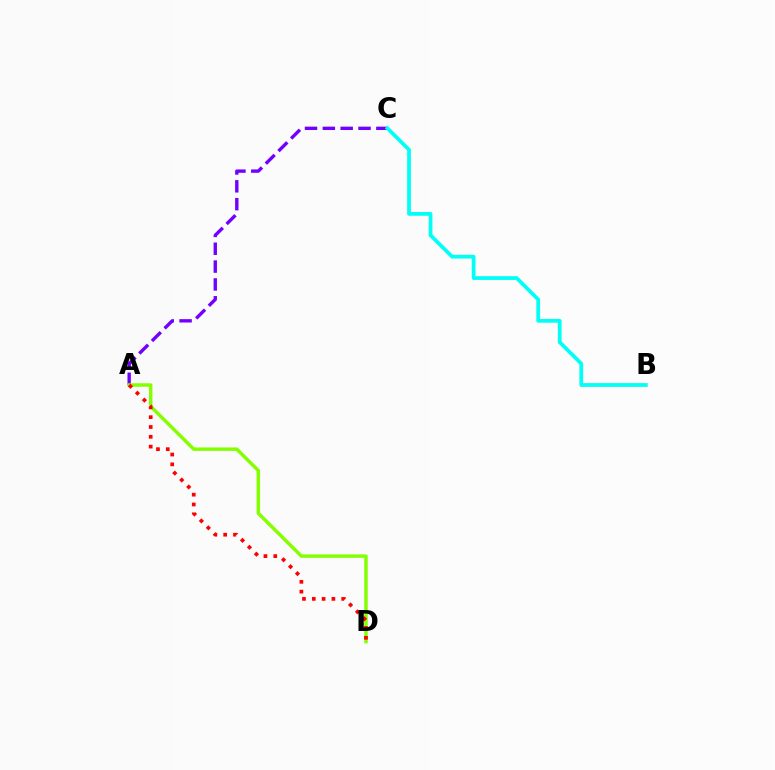{('A', 'C'): [{'color': '#7200ff', 'line_style': 'dashed', 'thickness': 2.42}], ('A', 'D'): [{'color': '#84ff00', 'line_style': 'solid', 'thickness': 2.49}, {'color': '#ff0000', 'line_style': 'dotted', 'thickness': 2.67}], ('B', 'C'): [{'color': '#00fff6', 'line_style': 'solid', 'thickness': 2.7}]}